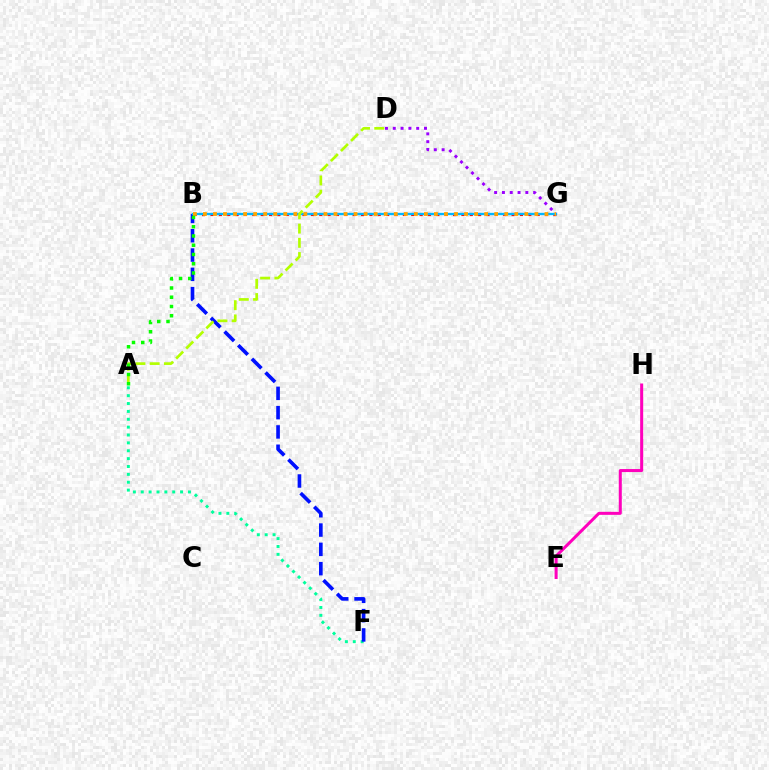{('D', 'G'): [{'color': '#9b00ff', 'line_style': 'dotted', 'thickness': 2.12}], ('B', 'G'): [{'color': '#ff0000', 'line_style': 'dotted', 'thickness': 2.27}, {'color': '#00b5ff', 'line_style': 'solid', 'thickness': 1.67}, {'color': '#ffa500', 'line_style': 'dotted', 'thickness': 2.73}], ('A', 'F'): [{'color': '#00ff9d', 'line_style': 'dotted', 'thickness': 2.14}], ('B', 'F'): [{'color': '#0010ff', 'line_style': 'dashed', 'thickness': 2.62}], ('A', 'D'): [{'color': '#b3ff00', 'line_style': 'dashed', 'thickness': 1.94}], ('A', 'B'): [{'color': '#08ff00', 'line_style': 'dotted', 'thickness': 2.51}], ('E', 'H'): [{'color': '#ff00bd', 'line_style': 'solid', 'thickness': 2.17}]}